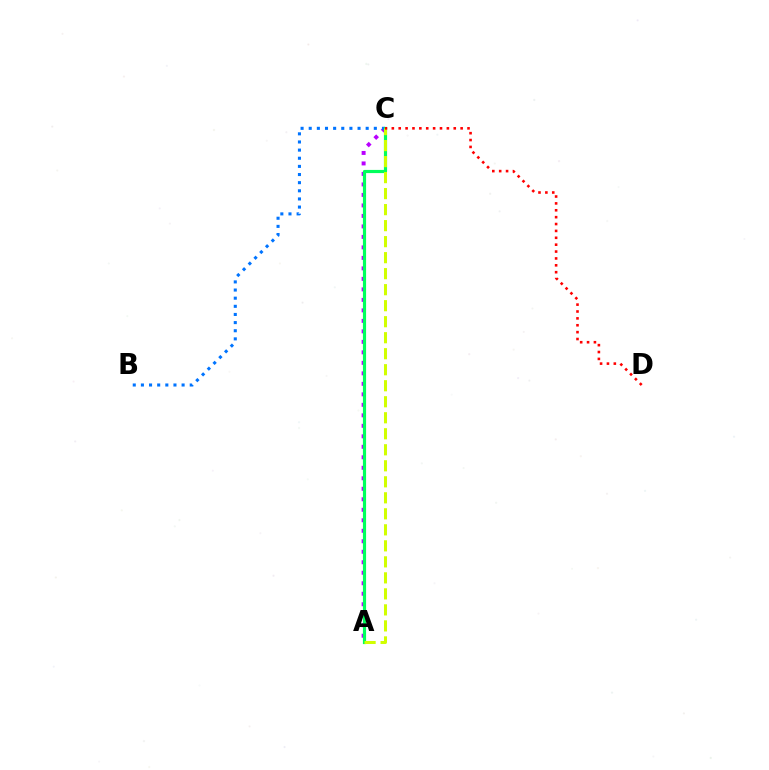{('A', 'C'): [{'color': '#b900ff', 'line_style': 'dotted', 'thickness': 2.85}, {'color': '#00ff5c', 'line_style': 'solid', 'thickness': 2.29}, {'color': '#d1ff00', 'line_style': 'dashed', 'thickness': 2.17}], ('B', 'C'): [{'color': '#0074ff', 'line_style': 'dotted', 'thickness': 2.21}], ('C', 'D'): [{'color': '#ff0000', 'line_style': 'dotted', 'thickness': 1.87}]}